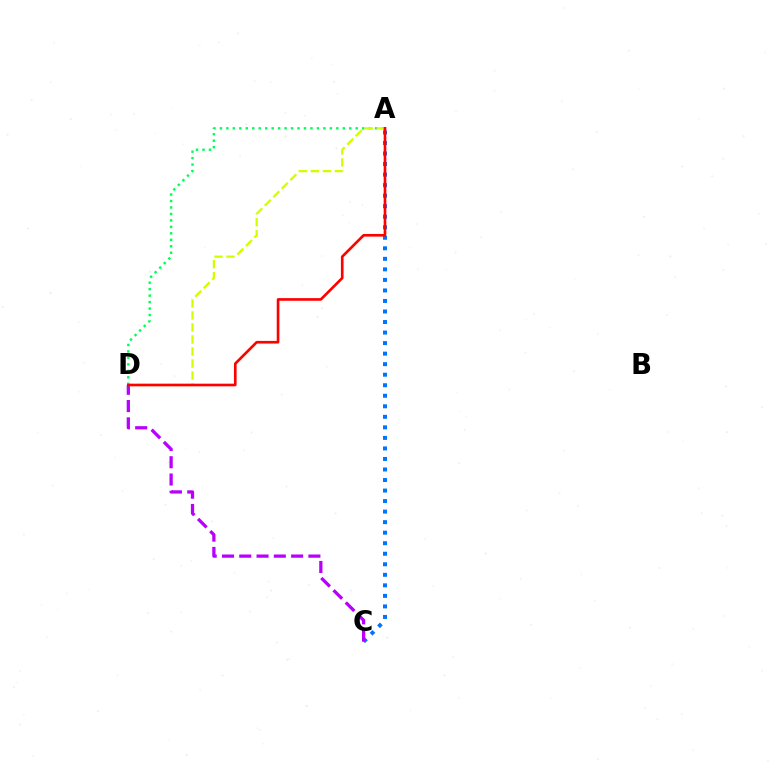{('A', 'D'): [{'color': '#00ff5c', 'line_style': 'dotted', 'thickness': 1.76}, {'color': '#d1ff00', 'line_style': 'dashed', 'thickness': 1.63}, {'color': '#ff0000', 'line_style': 'solid', 'thickness': 1.91}], ('A', 'C'): [{'color': '#0074ff', 'line_style': 'dotted', 'thickness': 2.86}], ('C', 'D'): [{'color': '#b900ff', 'line_style': 'dashed', 'thickness': 2.35}]}